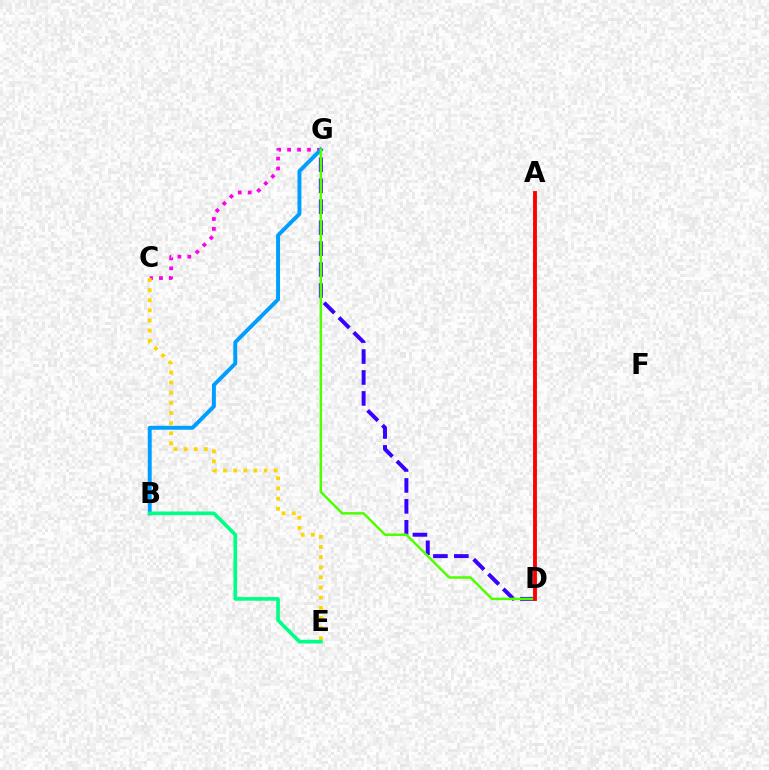{('C', 'G'): [{'color': '#ff00ed', 'line_style': 'dotted', 'thickness': 2.7}], ('C', 'E'): [{'color': '#ffd500', 'line_style': 'dotted', 'thickness': 2.75}], ('D', 'G'): [{'color': '#3700ff', 'line_style': 'dashed', 'thickness': 2.85}, {'color': '#4fff00', 'line_style': 'solid', 'thickness': 1.79}], ('B', 'G'): [{'color': '#009eff', 'line_style': 'solid', 'thickness': 2.83}], ('A', 'D'): [{'color': '#ff0000', 'line_style': 'solid', 'thickness': 2.78}], ('B', 'E'): [{'color': '#00ff86', 'line_style': 'solid', 'thickness': 2.64}]}